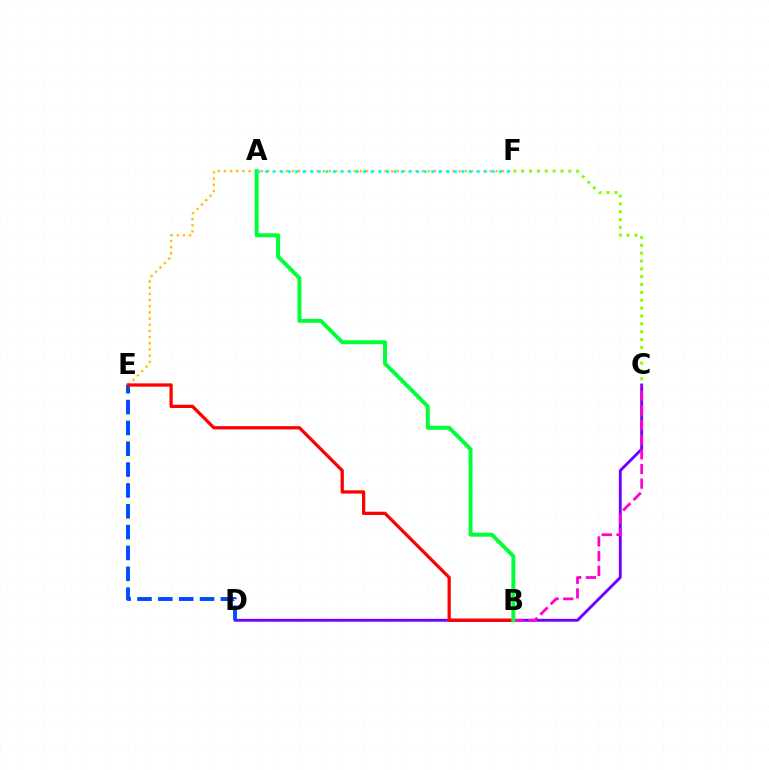{('C', 'D'): [{'color': '#7200ff', 'line_style': 'solid', 'thickness': 2.09}], ('D', 'E'): [{'color': '#004bff', 'line_style': 'dashed', 'thickness': 2.83}], ('E', 'F'): [{'color': '#ffbd00', 'line_style': 'dotted', 'thickness': 1.68}], ('B', 'C'): [{'color': '#ff00cf', 'line_style': 'dashed', 'thickness': 1.99}], ('C', 'F'): [{'color': '#84ff00', 'line_style': 'dotted', 'thickness': 2.13}], ('B', 'E'): [{'color': '#ff0000', 'line_style': 'solid', 'thickness': 2.36}], ('A', 'B'): [{'color': '#00ff39', 'line_style': 'solid', 'thickness': 2.83}], ('A', 'F'): [{'color': '#00fff6', 'line_style': 'dotted', 'thickness': 2.05}]}